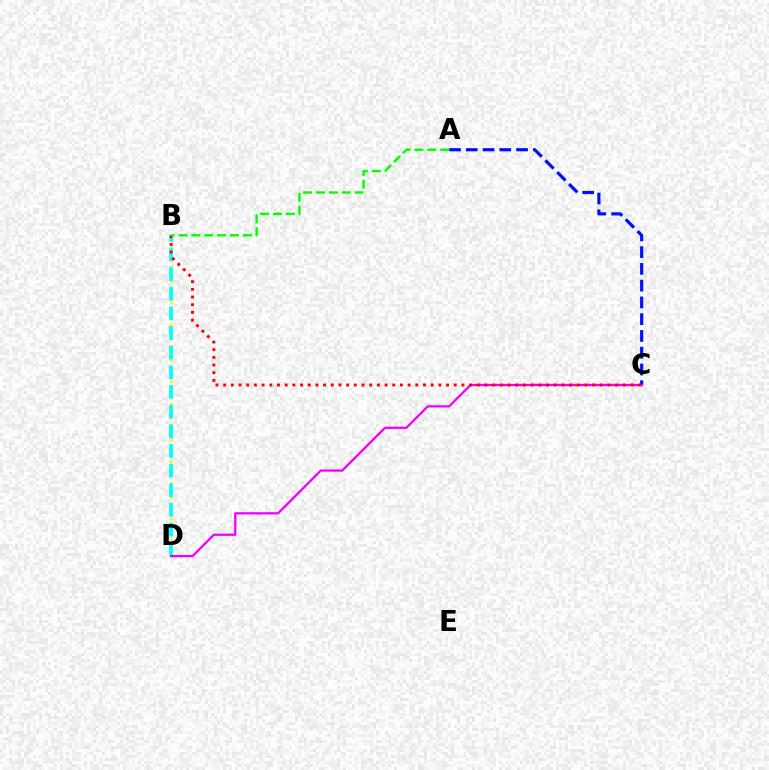{('B', 'D'): [{'color': '#fcf500', 'line_style': 'dotted', 'thickness': 1.96}, {'color': '#00fff6', 'line_style': 'dashed', 'thickness': 2.67}], ('A', 'C'): [{'color': '#0010ff', 'line_style': 'dashed', 'thickness': 2.28}], ('C', 'D'): [{'color': '#ee00ff', 'line_style': 'solid', 'thickness': 1.64}], ('B', 'C'): [{'color': '#ff0000', 'line_style': 'dotted', 'thickness': 2.09}], ('A', 'B'): [{'color': '#08ff00', 'line_style': 'dashed', 'thickness': 1.75}]}